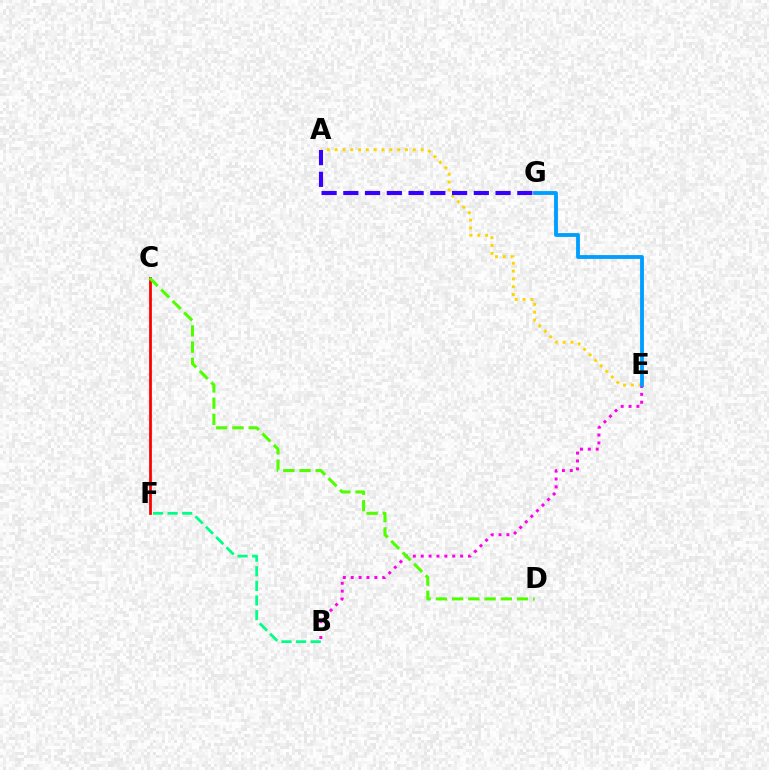{('B', 'F'): [{'color': '#00ff86', 'line_style': 'dashed', 'thickness': 1.99}], ('A', 'E'): [{'color': '#ffd500', 'line_style': 'dotted', 'thickness': 2.12}], ('A', 'G'): [{'color': '#3700ff', 'line_style': 'dashed', 'thickness': 2.95}], ('C', 'F'): [{'color': '#ff0000', 'line_style': 'solid', 'thickness': 1.99}], ('B', 'E'): [{'color': '#ff00ed', 'line_style': 'dotted', 'thickness': 2.14}], ('E', 'G'): [{'color': '#009eff', 'line_style': 'solid', 'thickness': 2.76}], ('C', 'D'): [{'color': '#4fff00', 'line_style': 'dashed', 'thickness': 2.2}]}